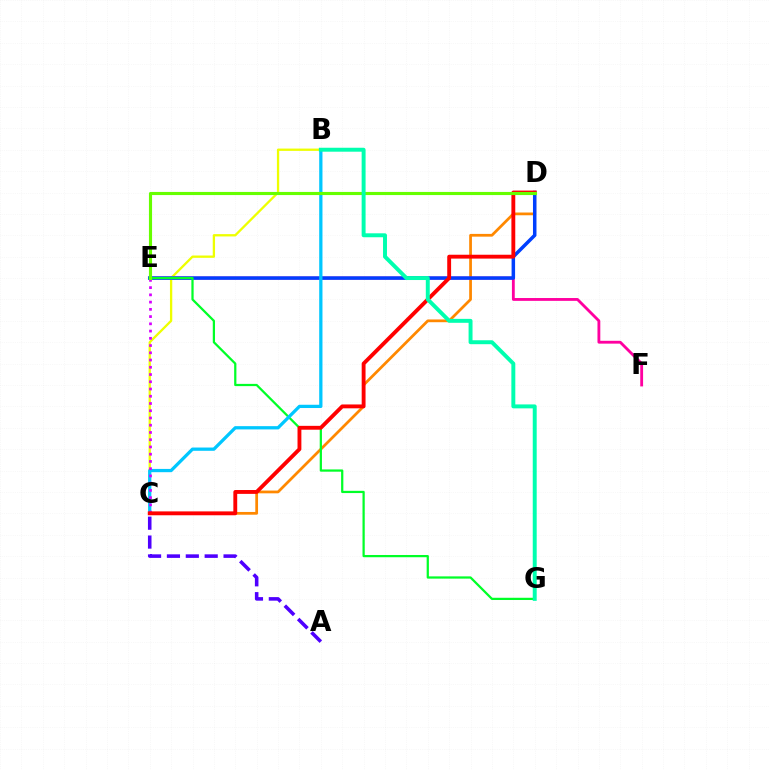{('C', 'D'): [{'color': '#ff8800', 'line_style': 'solid', 'thickness': 1.98}, {'color': '#ff0000', 'line_style': 'solid', 'thickness': 2.78}], ('E', 'F'): [{'color': '#ff00a0', 'line_style': 'solid', 'thickness': 2.04}], ('B', 'C'): [{'color': '#eeff00', 'line_style': 'solid', 'thickness': 1.66}, {'color': '#00c7ff', 'line_style': 'solid', 'thickness': 2.35}], ('D', 'E'): [{'color': '#003fff', 'line_style': 'solid', 'thickness': 2.52}, {'color': '#66ff00', 'line_style': 'solid', 'thickness': 2.25}], ('A', 'C'): [{'color': '#4f00ff', 'line_style': 'dashed', 'thickness': 2.56}], ('E', 'G'): [{'color': '#00ff27', 'line_style': 'solid', 'thickness': 1.61}], ('C', 'E'): [{'color': '#d600ff', 'line_style': 'dotted', 'thickness': 1.97}], ('B', 'G'): [{'color': '#00ffaf', 'line_style': 'solid', 'thickness': 2.84}]}